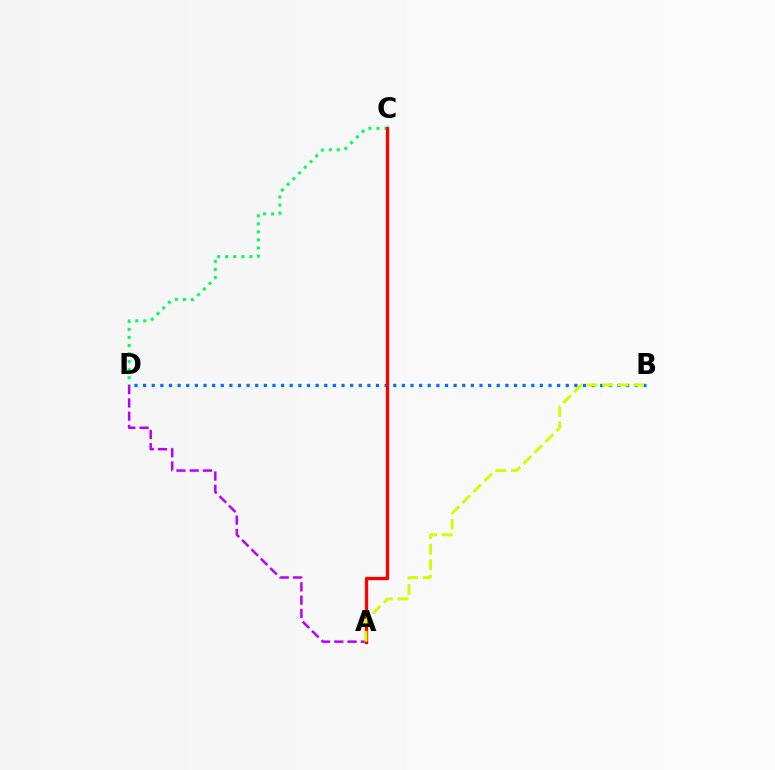{('C', 'D'): [{'color': '#00ff5c', 'line_style': 'dotted', 'thickness': 2.19}], ('B', 'D'): [{'color': '#0074ff', 'line_style': 'dotted', 'thickness': 2.34}], ('A', 'D'): [{'color': '#b900ff', 'line_style': 'dashed', 'thickness': 1.8}], ('A', 'C'): [{'color': '#ff0000', 'line_style': 'solid', 'thickness': 2.37}], ('A', 'B'): [{'color': '#d1ff00', 'line_style': 'dashed', 'thickness': 2.1}]}